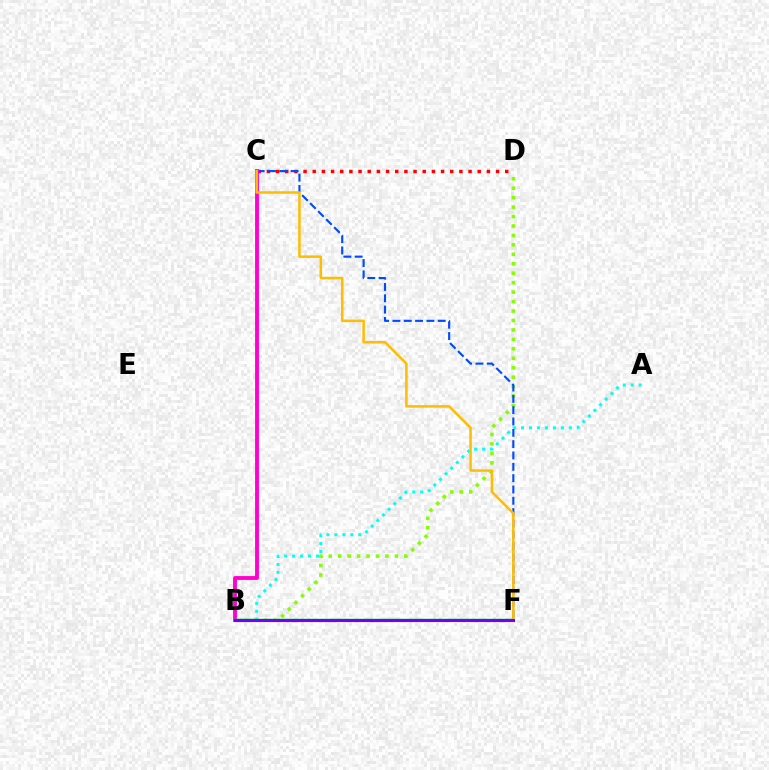{('B', 'D'): [{'color': '#84ff00', 'line_style': 'dotted', 'thickness': 2.57}], ('A', 'B'): [{'color': '#00fff6', 'line_style': 'dotted', 'thickness': 2.16}], ('C', 'D'): [{'color': '#ff0000', 'line_style': 'dotted', 'thickness': 2.49}], ('C', 'F'): [{'color': '#004bff', 'line_style': 'dashed', 'thickness': 1.54}, {'color': '#ffbd00', 'line_style': 'solid', 'thickness': 1.82}], ('B', 'C'): [{'color': '#ff00cf', 'line_style': 'solid', 'thickness': 2.78}], ('B', 'F'): [{'color': '#00ff39', 'line_style': 'solid', 'thickness': 1.79}, {'color': '#7200ff', 'line_style': 'solid', 'thickness': 2.25}]}